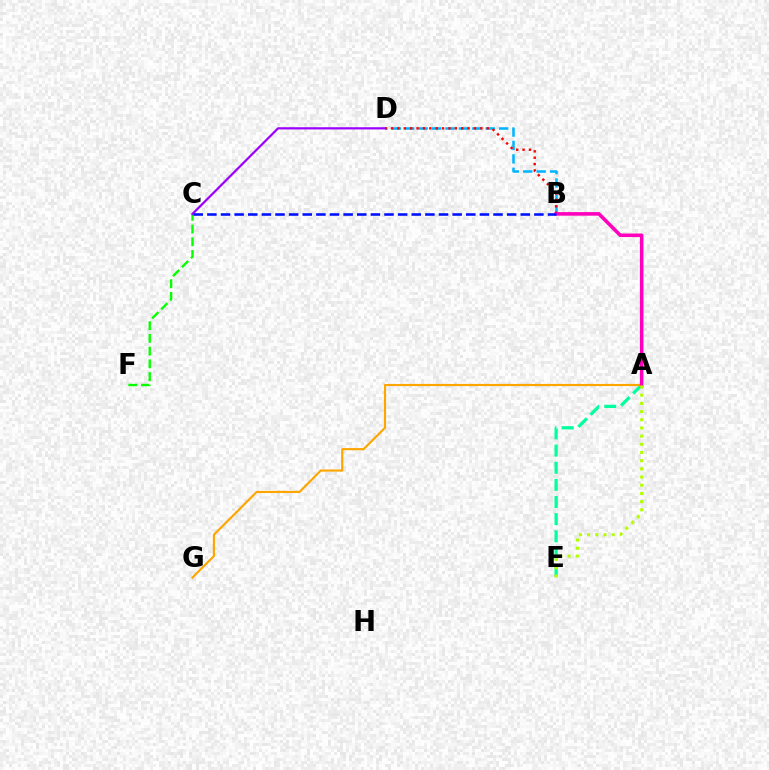{('A', 'E'): [{'color': '#00ff9d', 'line_style': 'dashed', 'thickness': 2.33}, {'color': '#b3ff00', 'line_style': 'dotted', 'thickness': 2.22}], ('B', 'D'): [{'color': '#00b5ff', 'line_style': 'dashed', 'thickness': 1.82}, {'color': '#ff0000', 'line_style': 'dotted', 'thickness': 1.73}], ('C', 'F'): [{'color': '#08ff00', 'line_style': 'dashed', 'thickness': 1.73}], ('C', 'D'): [{'color': '#9b00ff', 'line_style': 'solid', 'thickness': 1.6}], ('A', 'G'): [{'color': '#ffa500', 'line_style': 'solid', 'thickness': 1.54}], ('A', 'B'): [{'color': '#ff00bd', 'line_style': 'solid', 'thickness': 2.56}], ('B', 'C'): [{'color': '#0010ff', 'line_style': 'dashed', 'thickness': 1.85}]}